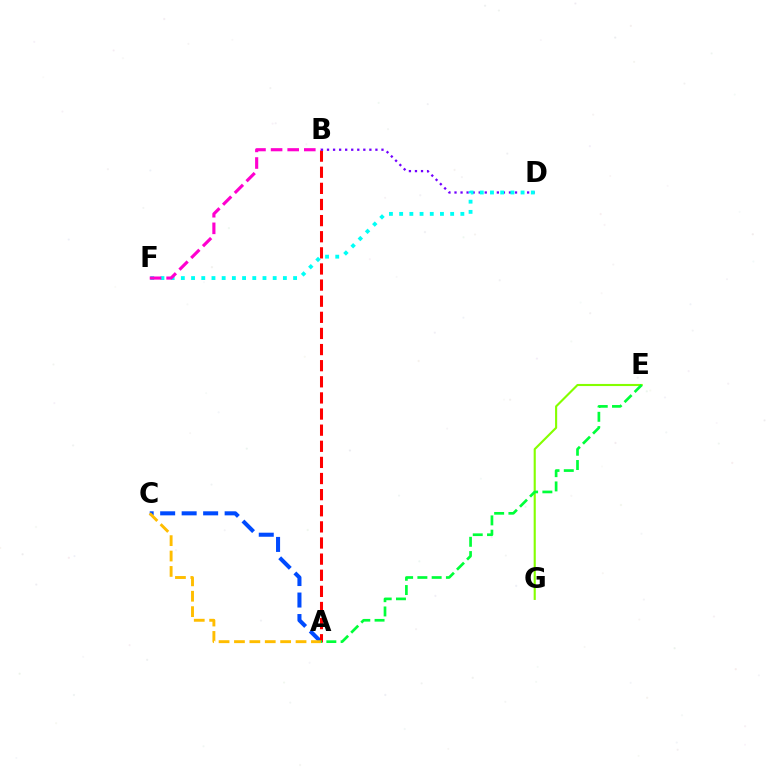{('E', 'G'): [{'color': '#84ff00', 'line_style': 'solid', 'thickness': 1.52}], ('A', 'C'): [{'color': '#004bff', 'line_style': 'dashed', 'thickness': 2.92}, {'color': '#ffbd00', 'line_style': 'dashed', 'thickness': 2.09}], ('A', 'B'): [{'color': '#ff0000', 'line_style': 'dashed', 'thickness': 2.19}], ('B', 'D'): [{'color': '#7200ff', 'line_style': 'dotted', 'thickness': 1.64}], ('A', 'E'): [{'color': '#00ff39', 'line_style': 'dashed', 'thickness': 1.94}], ('D', 'F'): [{'color': '#00fff6', 'line_style': 'dotted', 'thickness': 2.77}], ('B', 'F'): [{'color': '#ff00cf', 'line_style': 'dashed', 'thickness': 2.26}]}